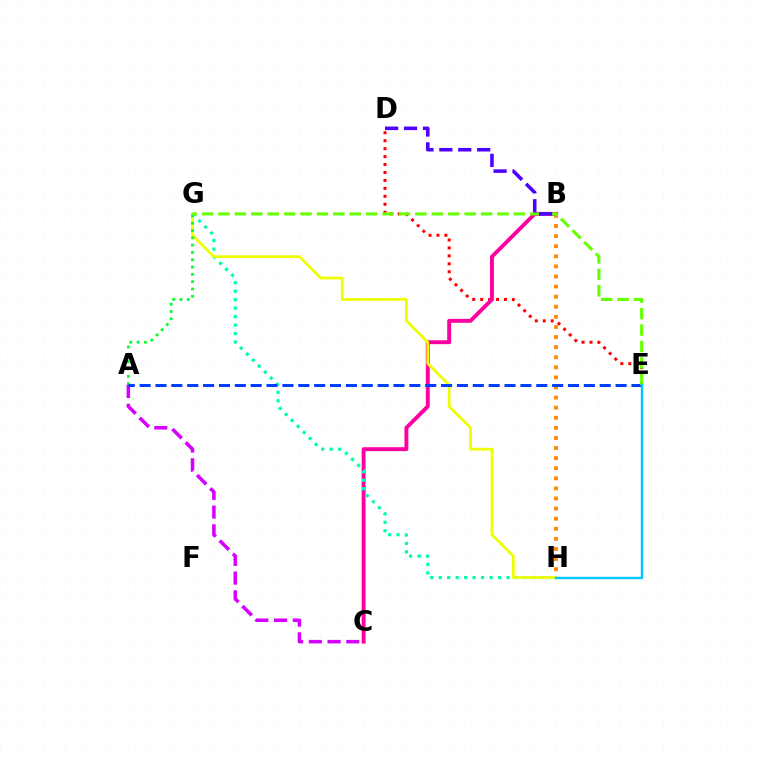{('D', 'E'): [{'color': '#ff0000', 'line_style': 'dotted', 'thickness': 2.16}], ('B', 'C'): [{'color': '#ff00a0', 'line_style': 'solid', 'thickness': 2.81}], ('G', 'H'): [{'color': '#00ffaf', 'line_style': 'dotted', 'thickness': 2.31}, {'color': '#eeff00', 'line_style': 'solid', 'thickness': 1.97}], ('B', 'H'): [{'color': '#ff8800', 'line_style': 'dotted', 'thickness': 2.74}], ('A', 'C'): [{'color': '#d600ff', 'line_style': 'dashed', 'thickness': 2.54}], ('A', 'G'): [{'color': '#00ff27', 'line_style': 'dotted', 'thickness': 1.99}], ('A', 'E'): [{'color': '#003fff', 'line_style': 'dashed', 'thickness': 2.16}], ('E', 'G'): [{'color': '#66ff00', 'line_style': 'dashed', 'thickness': 2.23}], ('E', 'H'): [{'color': '#00c7ff', 'line_style': 'solid', 'thickness': 1.74}], ('B', 'D'): [{'color': '#4f00ff', 'line_style': 'dashed', 'thickness': 2.57}]}